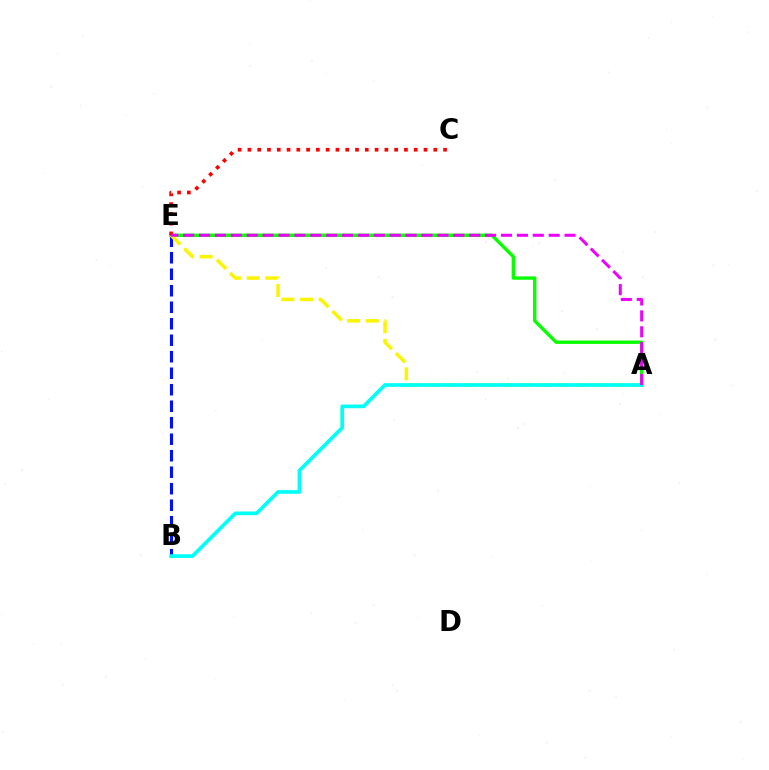{('A', 'E'): [{'color': '#08ff00', 'line_style': 'solid', 'thickness': 2.43}, {'color': '#fcf500', 'line_style': 'dashed', 'thickness': 2.54}, {'color': '#ee00ff', 'line_style': 'dashed', 'thickness': 2.16}], ('B', 'E'): [{'color': '#0010ff', 'line_style': 'dashed', 'thickness': 2.24}], ('C', 'E'): [{'color': '#ff0000', 'line_style': 'dotted', 'thickness': 2.66}], ('A', 'B'): [{'color': '#00fff6', 'line_style': 'solid', 'thickness': 2.66}]}